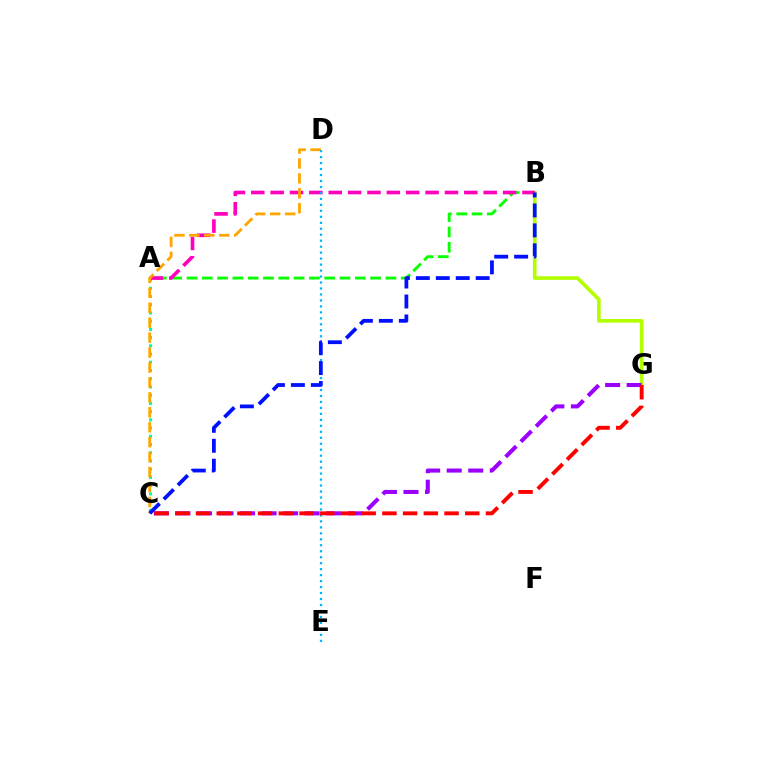{('B', 'G'): [{'color': '#b3ff00', 'line_style': 'solid', 'thickness': 2.63}], ('A', 'C'): [{'color': '#00ff9d', 'line_style': 'dotted', 'thickness': 2.23}], ('A', 'B'): [{'color': '#08ff00', 'line_style': 'dashed', 'thickness': 2.08}, {'color': '#ff00bd', 'line_style': 'dashed', 'thickness': 2.63}], ('C', 'G'): [{'color': '#9b00ff', 'line_style': 'dashed', 'thickness': 2.93}, {'color': '#ff0000', 'line_style': 'dashed', 'thickness': 2.81}], ('C', 'D'): [{'color': '#ffa500', 'line_style': 'dashed', 'thickness': 2.03}], ('D', 'E'): [{'color': '#00b5ff', 'line_style': 'dotted', 'thickness': 1.62}], ('B', 'C'): [{'color': '#0010ff', 'line_style': 'dashed', 'thickness': 2.71}]}